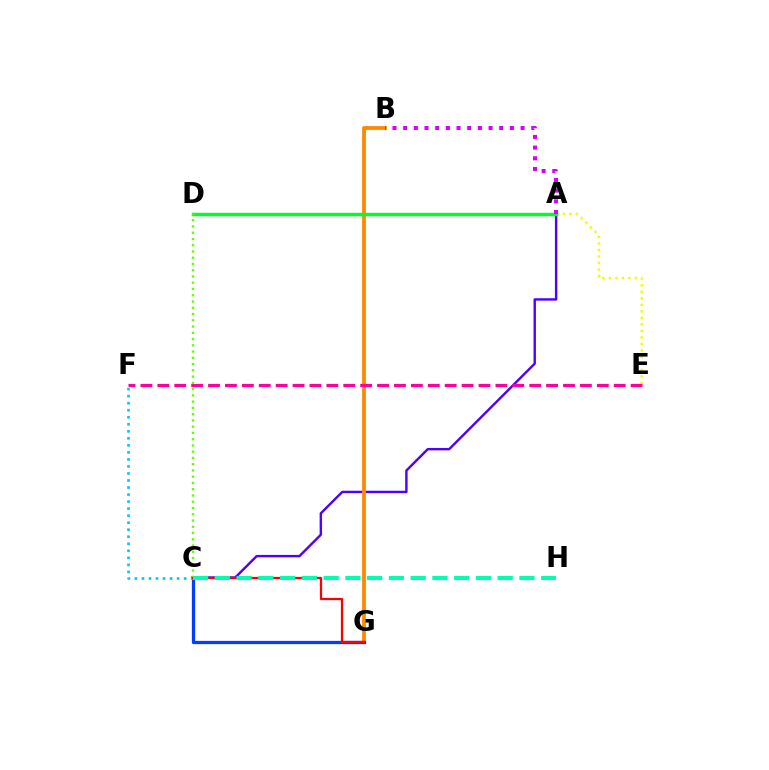{('A', 'E'): [{'color': '#eeff00', 'line_style': 'dotted', 'thickness': 1.77}], ('A', 'C'): [{'color': '#4f00ff', 'line_style': 'solid', 'thickness': 1.74}], ('B', 'G'): [{'color': '#ff8800', 'line_style': 'solid', 'thickness': 2.72}], ('E', 'F'): [{'color': '#ff00a0', 'line_style': 'dashed', 'thickness': 2.3}], ('C', 'G'): [{'color': '#003fff', 'line_style': 'solid', 'thickness': 2.35}, {'color': '#ff0000', 'line_style': 'solid', 'thickness': 1.62}], ('C', 'F'): [{'color': '#00c7ff', 'line_style': 'dotted', 'thickness': 1.91}], ('A', 'D'): [{'color': '#00ff27', 'line_style': 'solid', 'thickness': 2.48}], ('C', 'D'): [{'color': '#66ff00', 'line_style': 'dotted', 'thickness': 1.7}], ('A', 'B'): [{'color': '#d600ff', 'line_style': 'dotted', 'thickness': 2.9}], ('C', 'H'): [{'color': '#00ffaf', 'line_style': 'dashed', 'thickness': 2.96}]}